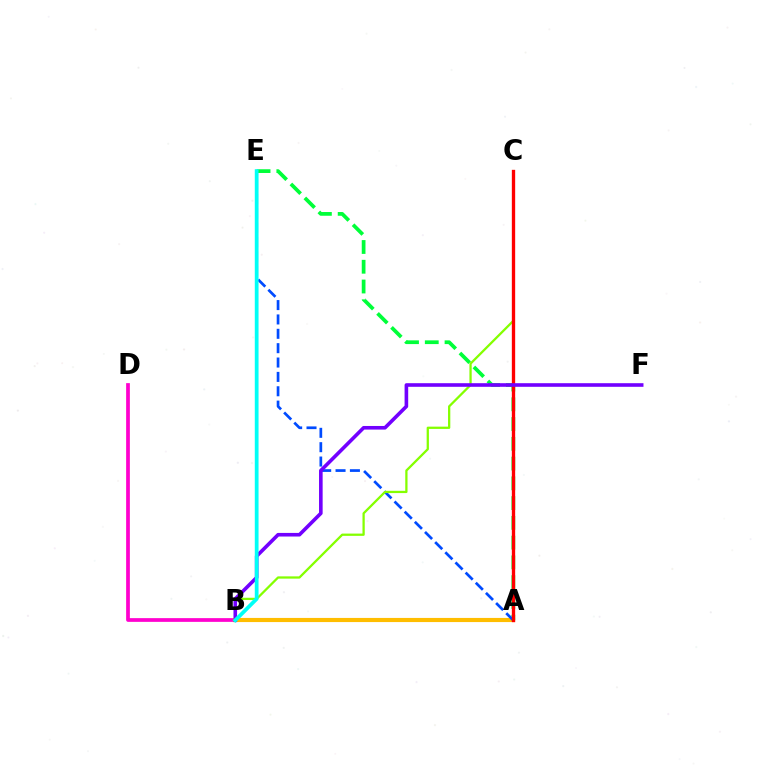{('A', 'E'): [{'color': '#00ff39', 'line_style': 'dashed', 'thickness': 2.68}, {'color': '#004bff', 'line_style': 'dashed', 'thickness': 1.95}], ('B', 'D'): [{'color': '#ff00cf', 'line_style': 'solid', 'thickness': 2.68}], ('A', 'B'): [{'color': '#ffbd00', 'line_style': 'solid', 'thickness': 2.98}], ('B', 'C'): [{'color': '#84ff00', 'line_style': 'solid', 'thickness': 1.63}], ('A', 'C'): [{'color': '#ff0000', 'line_style': 'solid', 'thickness': 2.4}], ('B', 'F'): [{'color': '#7200ff', 'line_style': 'solid', 'thickness': 2.6}], ('B', 'E'): [{'color': '#00fff6', 'line_style': 'solid', 'thickness': 2.71}]}